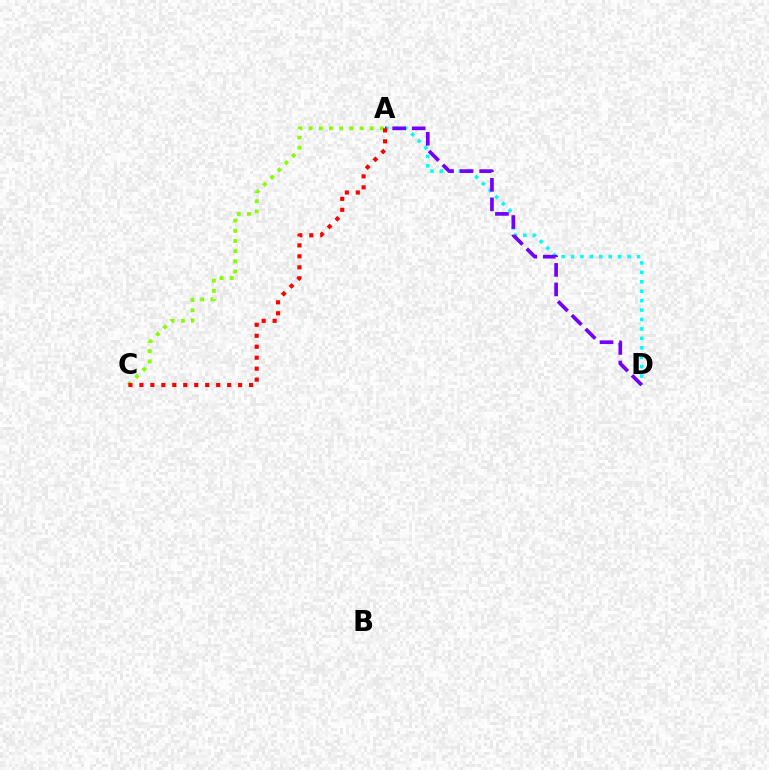{('A', 'D'): [{'color': '#00fff6', 'line_style': 'dotted', 'thickness': 2.56}, {'color': '#7200ff', 'line_style': 'dashed', 'thickness': 2.65}], ('A', 'C'): [{'color': '#84ff00', 'line_style': 'dotted', 'thickness': 2.77}, {'color': '#ff0000', 'line_style': 'dotted', 'thickness': 2.98}]}